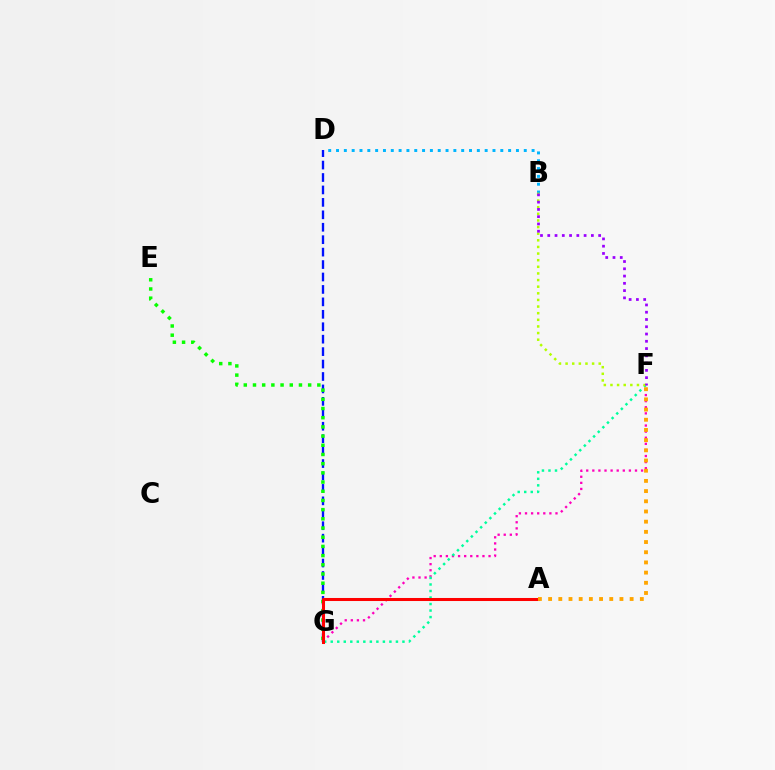{('F', 'G'): [{'color': '#ff00bd', 'line_style': 'dotted', 'thickness': 1.66}, {'color': '#00ff9d', 'line_style': 'dotted', 'thickness': 1.77}], ('D', 'G'): [{'color': '#0010ff', 'line_style': 'dashed', 'thickness': 1.69}], ('E', 'G'): [{'color': '#08ff00', 'line_style': 'dotted', 'thickness': 2.5}], ('B', 'D'): [{'color': '#00b5ff', 'line_style': 'dotted', 'thickness': 2.13}], ('B', 'F'): [{'color': '#b3ff00', 'line_style': 'dotted', 'thickness': 1.8}, {'color': '#9b00ff', 'line_style': 'dotted', 'thickness': 1.98}], ('A', 'G'): [{'color': '#ff0000', 'line_style': 'solid', 'thickness': 2.19}], ('A', 'F'): [{'color': '#ffa500', 'line_style': 'dotted', 'thickness': 2.77}]}